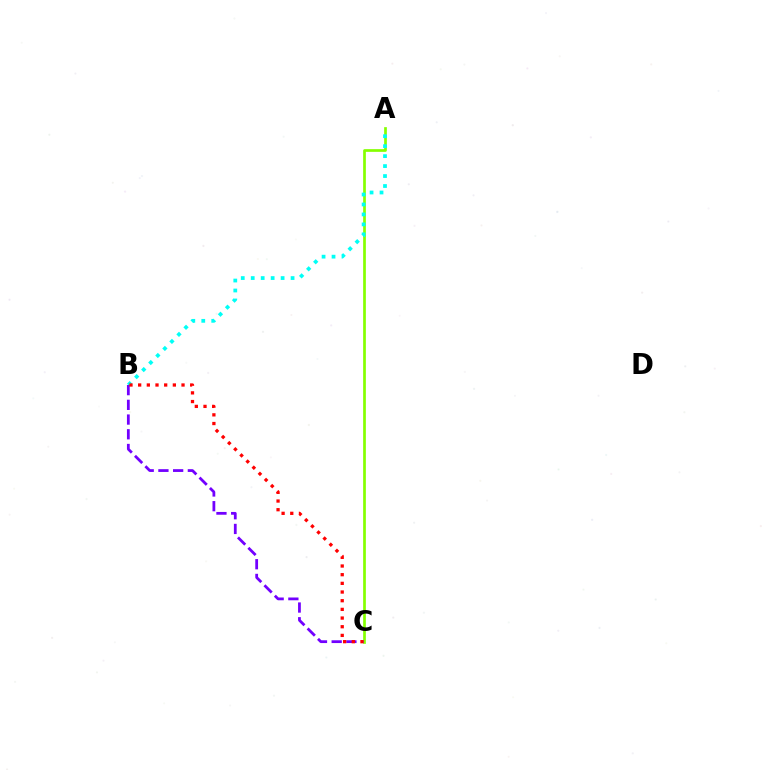{('A', 'C'): [{'color': '#84ff00', 'line_style': 'solid', 'thickness': 1.95}], ('A', 'B'): [{'color': '#00fff6', 'line_style': 'dotted', 'thickness': 2.71}], ('B', 'C'): [{'color': '#7200ff', 'line_style': 'dashed', 'thickness': 2.0}, {'color': '#ff0000', 'line_style': 'dotted', 'thickness': 2.36}]}